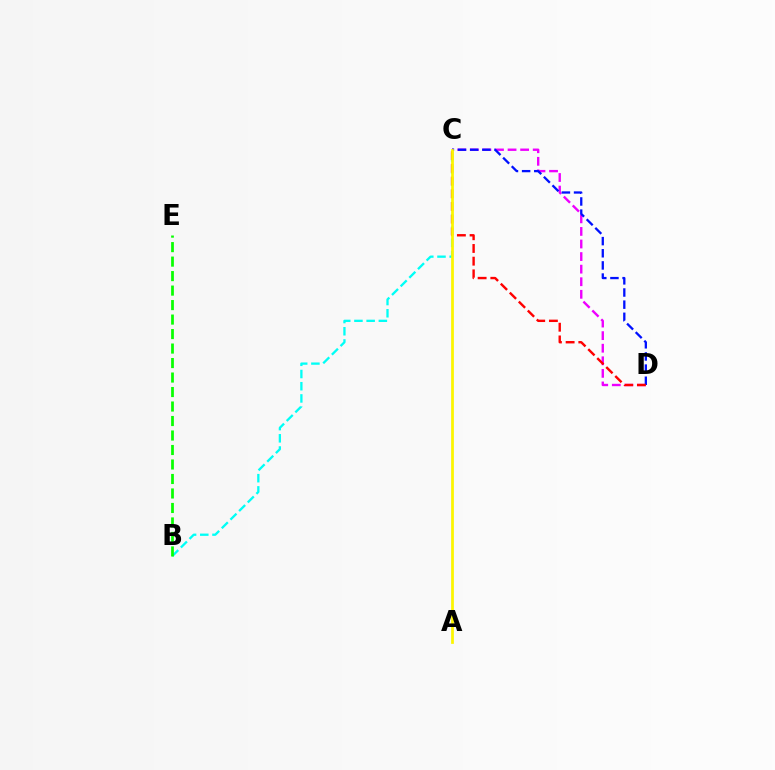{('C', 'D'): [{'color': '#ee00ff', 'line_style': 'dashed', 'thickness': 1.71}, {'color': '#0010ff', 'line_style': 'dashed', 'thickness': 1.65}, {'color': '#ff0000', 'line_style': 'dashed', 'thickness': 1.73}], ('B', 'C'): [{'color': '#00fff6', 'line_style': 'dashed', 'thickness': 1.66}], ('A', 'C'): [{'color': '#fcf500', 'line_style': 'solid', 'thickness': 1.98}], ('B', 'E'): [{'color': '#08ff00', 'line_style': 'dashed', 'thickness': 1.97}]}